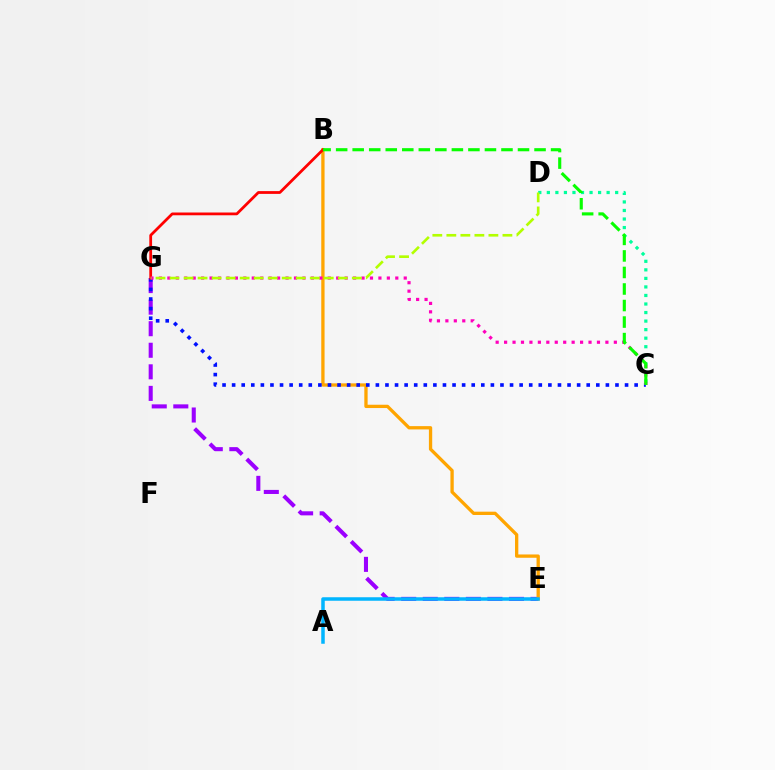{('E', 'G'): [{'color': '#9b00ff', 'line_style': 'dashed', 'thickness': 2.93}], ('B', 'E'): [{'color': '#ffa500', 'line_style': 'solid', 'thickness': 2.38}], ('C', 'D'): [{'color': '#00ff9d', 'line_style': 'dotted', 'thickness': 2.32}], ('C', 'G'): [{'color': '#0010ff', 'line_style': 'dotted', 'thickness': 2.6}, {'color': '#ff00bd', 'line_style': 'dotted', 'thickness': 2.29}], ('B', 'G'): [{'color': '#ff0000', 'line_style': 'solid', 'thickness': 1.99}], ('A', 'E'): [{'color': '#00b5ff', 'line_style': 'solid', 'thickness': 2.53}], ('D', 'G'): [{'color': '#b3ff00', 'line_style': 'dashed', 'thickness': 1.9}], ('B', 'C'): [{'color': '#08ff00', 'line_style': 'dashed', 'thickness': 2.25}]}